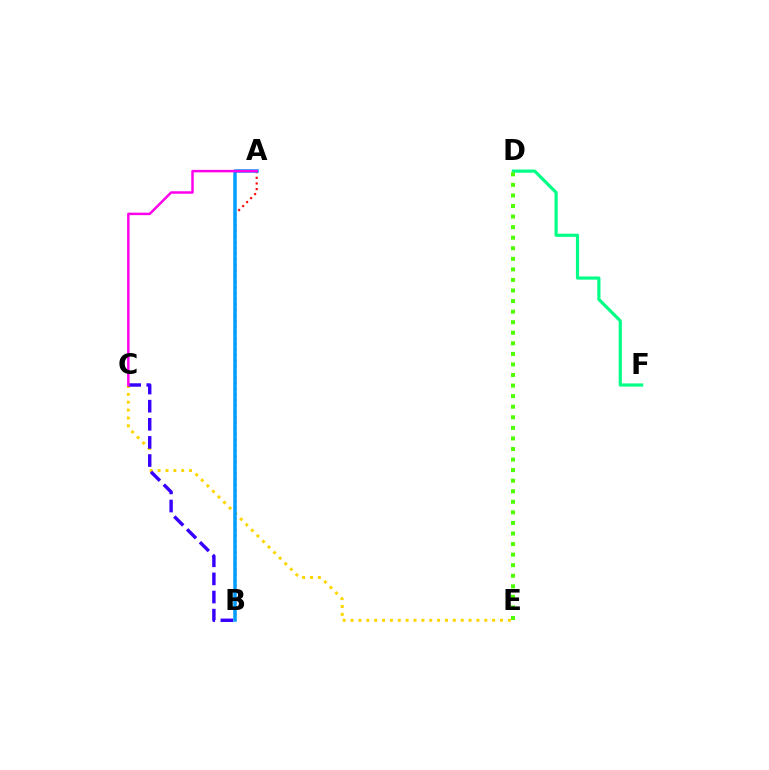{('D', 'F'): [{'color': '#00ff86', 'line_style': 'solid', 'thickness': 2.28}], ('A', 'B'): [{'color': '#ff0000', 'line_style': 'dotted', 'thickness': 1.53}, {'color': '#009eff', 'line_style': 'solid', 'thickness': 2.52}], ('D', 'E'): [{'color': '#4fff00', 'line_style': 'dotted', 'thickness': 2.87}], ('C', 'E'): [{'color': '#ffd500', 'line_style': 'dotted', 'thickness': 2.14}], ('B', 'C'): [{'color': '#3700ff', 'line_style': 'dashed', 'thickness': 2.46}], ('A', 'C'): [{'color': '#ff00ed', 'line_style': 'solid', 'thickness': 1.79}]}